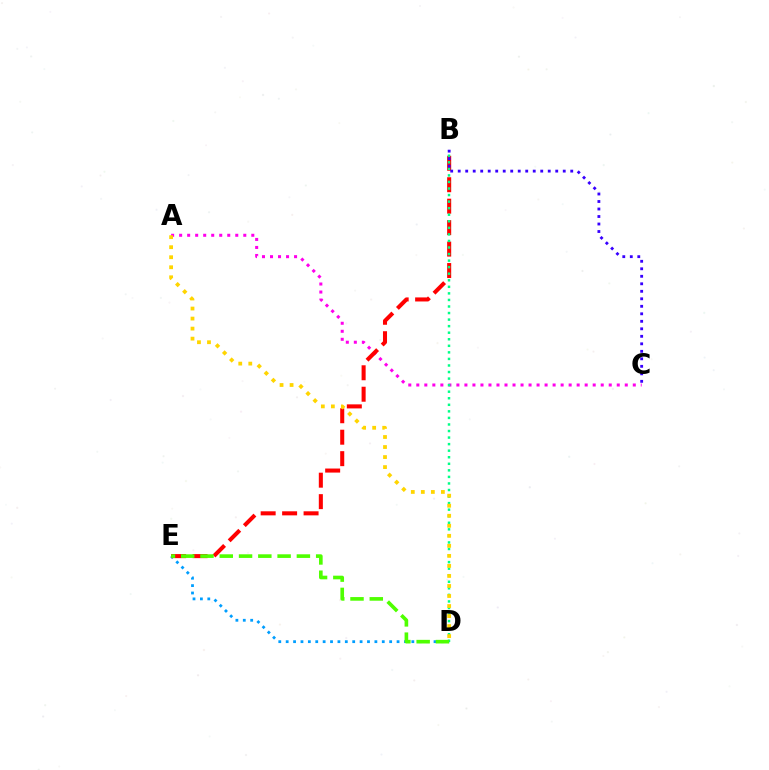{('D', 'E'): [{'color': '#009eff', 'line_style': 'dotted', 'thickness': 2.01}, {'color': '#4fff00', 'line_style': 'dashed', 'thickness': 2.62}], ('A', 'C'): [{'color': '#ff00ed', 'line_style': 'dotted', 'thickness': 2.18}], ('B', 'E'): [{'color': '#ff0000', 'line_style': 'dashed', 'thickness': 2.91}], ('B', 'D'): [{'color': '#00ff86', 'line_style': 'dotted', 'thickness': 1.78}], ('A', 'D'): [{'color': '#ffd500', 'line_style': 'dotted', 'thickness': 2.73}], ('B', 'C'): [{'color': '#3700ff', 'line_style': 'dotted', 'thickness': 2.04}]}